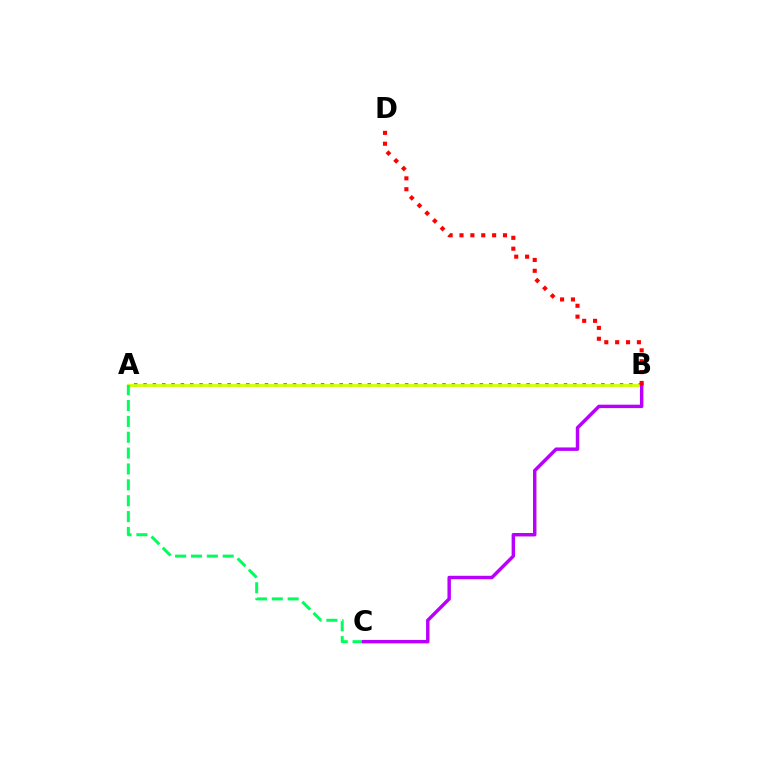{('A', 'B'): [{'color': '#0074ff', 'line_style': 'dotted', 'thickness': 2.54}, {'color': '#d1ff00', 'line_style': 'solid', 'thickness': 2.04}], ('A', 'C'): [{'color': '#00ff5c', 'line_style': 'dashed', 'thickness': 2.15}], ('B', 'C'): [{'color': '#b900ff', 'line_style': 'solid', 'thickness': 2.47}], ('B', 'D'): [{'color': '#ff0000', 'line_style': 'dotted', 'thickness': 2.95}]}